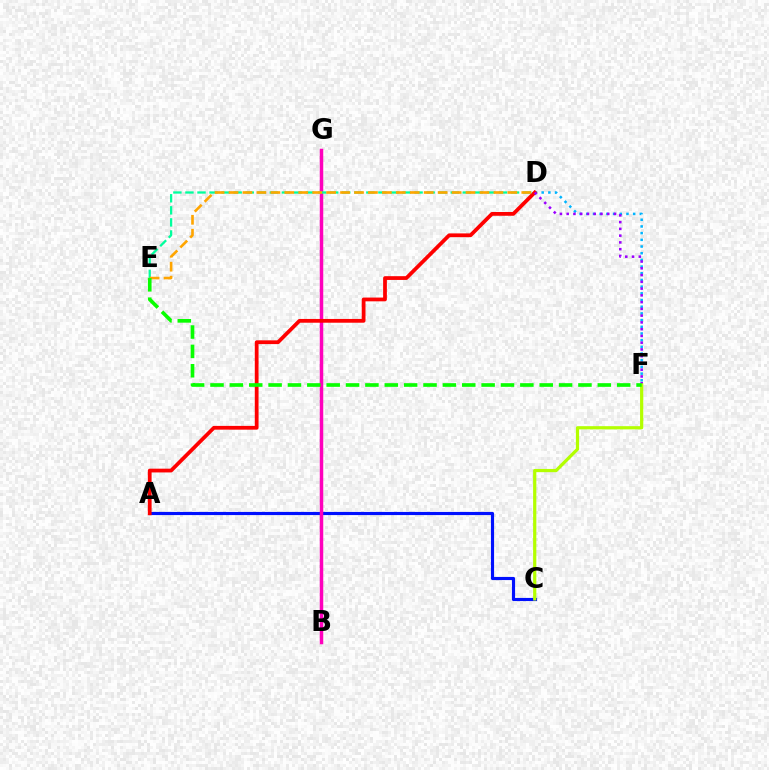{('A', 'C'): [{'color': '#0010ff', 'line_style': 'solid', 'thickness': 2.27}], ('B', 'G'): [{'color': '#ff00bd', 'line_style': 'solid', 'thickness': 2.51}], ('D', 'F'): [{'color': '#00b5ff', 'line_style': 'dotted', 'thickness': 1.82}, {'color': '#9b00ff', 'line_style': 'dotted', 'thickness': 1.84}], ('A', 'D'): [{'color': '#ff0000', 'line_style': 'solid', 'thickness': 2.71}], ('D', 'E'): [{'color': '#00ff9d', 'line_style': 'dashed', 'thickness': 1.64}, {'color': '#ffa500', 'line_style': 'dashed', 'thickness': 1.89}], ('C', 'F'): [{'color': '#b3ff00', 'line_style': 'solid', 'thickness': 2.32}], ('E', 'F'): [{'color': '#08ff00', 'line_style': 'dashed', 'thickness': 2.63}]}